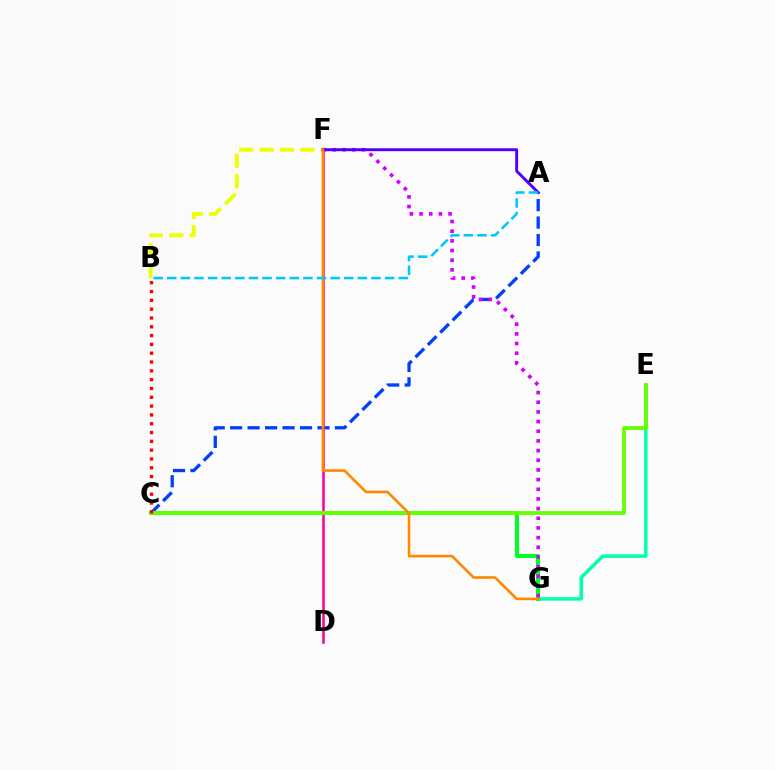{('B', 'F'): [{'color': '#eeff00', 'line_style': 'dashed', 'thickness': 2.77}], ('A', 'C'): [{'color': '#003fff', 'line_style': 'dashed', 'thickness': 2.37}], ('D', 'F'): [{'color': '#ff00a0', 'line_style': 'solid', 'thickness': 1.85}], ('E', 'G'): [{'color': '#00ffaf', 'line_style': 'solid', 'thickness': 2.5}], ('C', 'G'): [{'color': '#00ff27', 'line_style': 'solid', 'thickness': 2.9}], ('C', 'E'): [{'color': '#66ff00', 'line_style': 'solid', 'thickness': 2.7}], ('F', 'G'): [{'color': '#d600ff', 'line_style': 'dotted', 'thickness': 2.63}, {'color': '#ff8800', 'line_style': 'solid', 'thickness': 1.89}], ('A', 'F'): [{'color': '#4f00ff', 'line_style': 'solid', 'thickness': 2.1}], ('B', 'C'): [{'color': '#ff0000', 'line_style': 'dotted', 'thickness': 2.39}], ('A', 'B'): [{'color': '#00c7ff', 'line_style': 'dashed', 'thickness': 1.85}]}